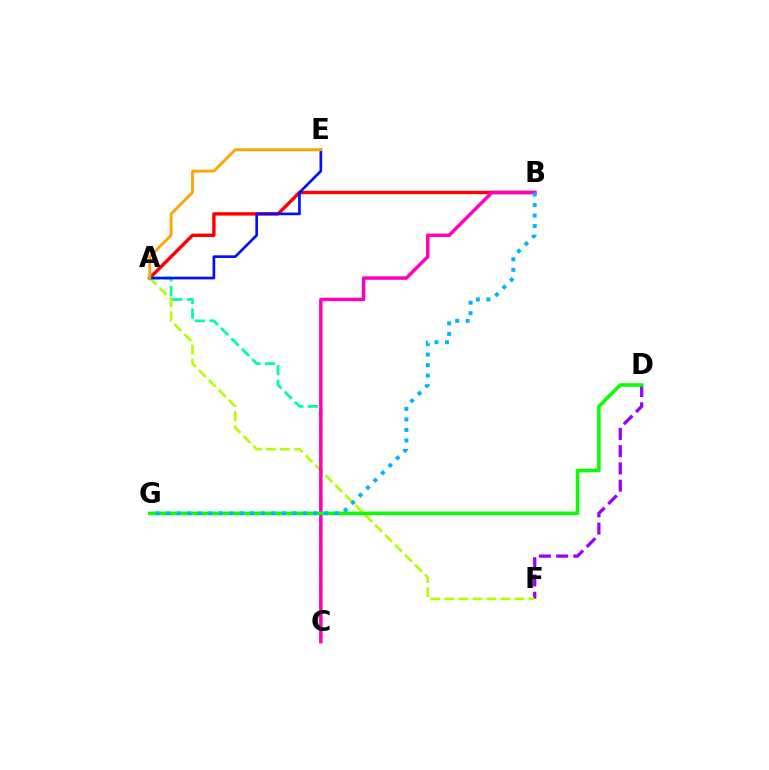{('D', 'F'): [{'color': '#9b00ff', 'line_style': 'dashed', 'thickness': 2.34}], ('A', 'B'): [{'color': '#ff0000', 'line_style': 'solid', 'thickness': 2.44}], ('A', 'F'): [{'color': '#b3ff00', 'line_style': 'dashed', 'thickness': 1.91}], ('A', 'C'): [{'color': '#00ff9d', 'line_style': 'dashed', 'thickness': 1.99}], ('B', 'C'): [{'color': '#ff00bd', 'line_style': 'solid', 'thickness': 2.51}], ('A', 'E'): [{'color': '#0010ff', 'line_style': 'solid', 'thickness': 1.93}, {'color': '#ffa500', 'line_style': 'solid', 'thickness': 2.05}], ('D', 'G'): [{'color': '#08ff00', 'line_style': 'solid', 'thickness': 2.55}], ('B', 'G'): [{'color': '#00b5ff', 'line_style': 'dotted', 'thickness': 2.86}]}